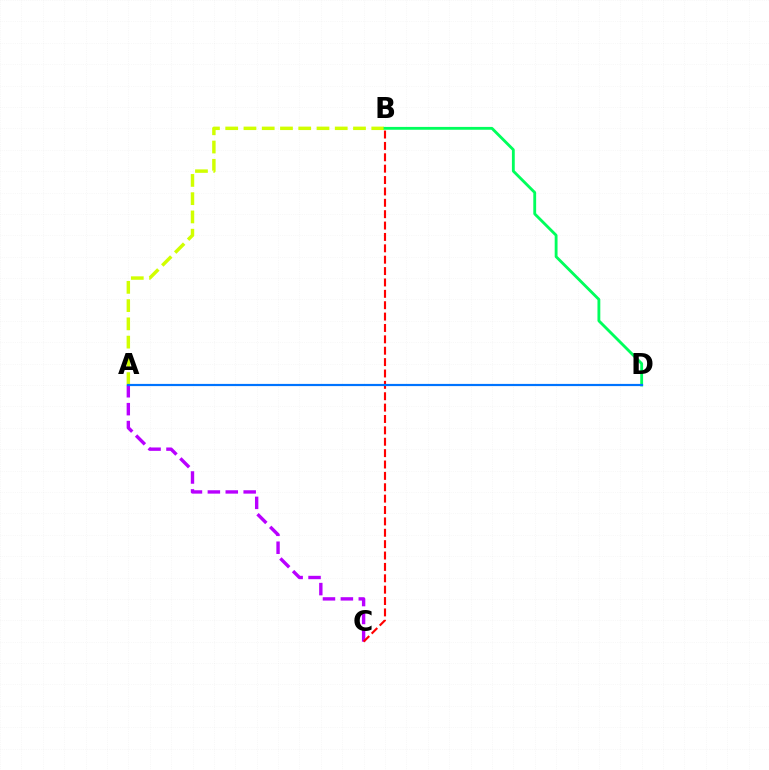{('A', 'C'): [{'color': '#b900ff', 'line_style': 'dashed', 'thickness': 2.43}], ('B', 'C'): [{'color': '#ff0000', 'line_style': 'dashed', 'thickness': 1.55}], ('A', 'B'): [{'color': '#d1ff00', 'line_style': 'dashed', 'thickness': 2.48}], ('B', 'D'): [{'color': '#00ff5c', 'line_style': 'solid', 'thickness': 2.04}], ('A', 'D'): [{'color': '#0074ff', 'line_style': 'solid', 'thickness': 1.58}]}